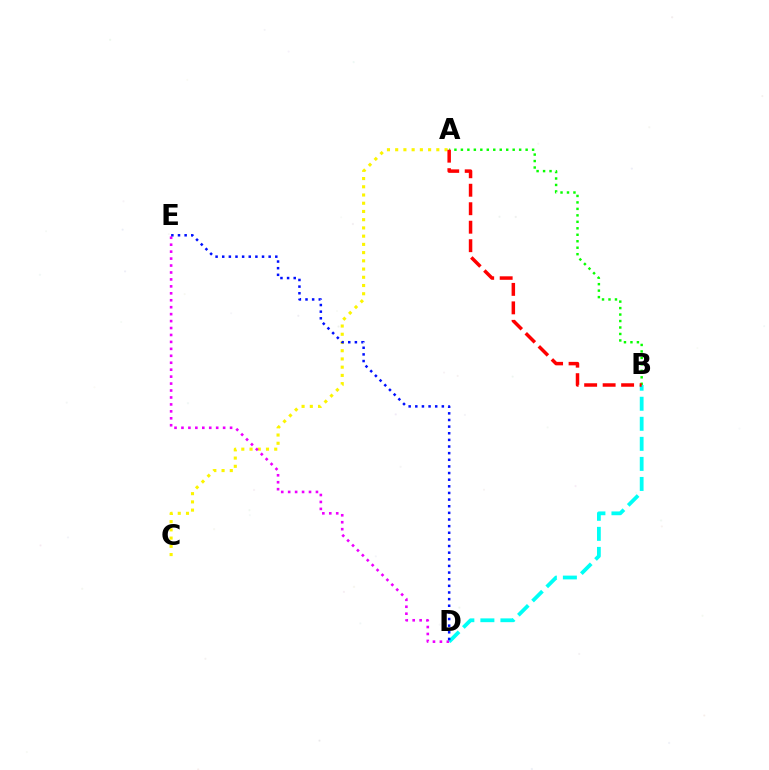{('B', 'D'): [{'color': '#00fff6', 'line_style': 'dashed', 'thickness': 2.72}], ('A', 'C'): [{'color': '#fcf500', 'line_style': 'dotted', 'thickness': 2.24}], ('A', 'B'): [{'color': '#08ff00', 'line_style': 'dotted', 'thickness': 1.76}, {'color': '#ff0000', 'line_style': 'dashed', 'thickness': 2.51}], ('D', 'E'): [{'color': '#ee00ff', 'line_style': 'dotted', 'thickness': 1.89}, {'color': '#0010ff', 'line_style': 'dotted', 'thickness': 1.8}]}